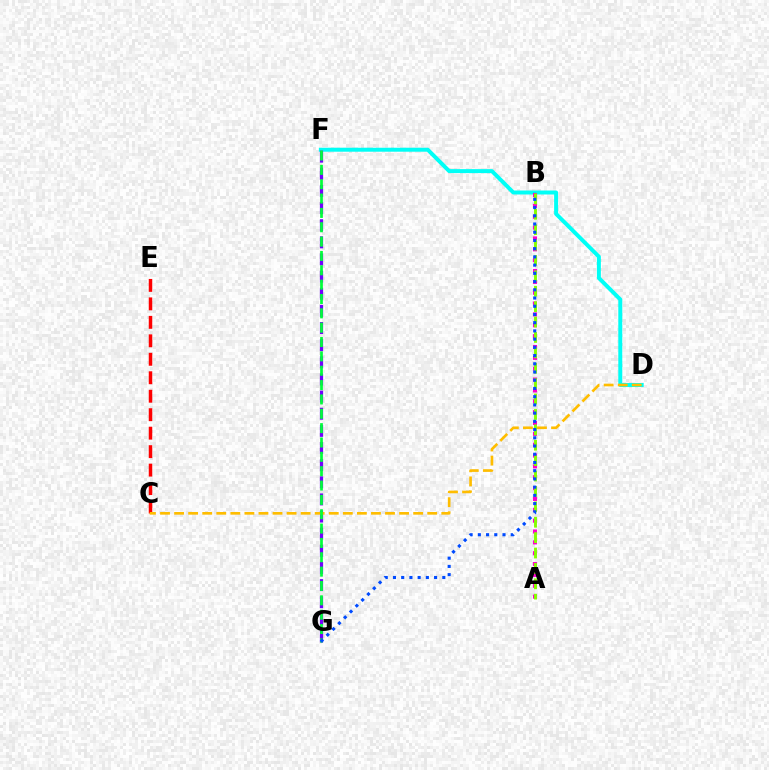{('D', 'F'): [{'color': '#00fff6', 'line_style': 'solid', 'thickness': 2.86}], ('C', 'E'): [{'color': '#ff0000', 'line_style': 'dashed', 'thickness': 2.51}], ('A', 'B'): [{'color': '#ff00cf', 'line_style': 'dotted', 'thickness': 2.95}, {'color': '#84ff00', 'line_style': 'dashed', 'thickness': 2.09}], ('F', 'G'): [{'color': '#7200ff', 'line_style': 'dashed', 'thickness': 2.33}, {'color': '#00ff39', 'line_style': 'dashed', 'thickness': 1.95}], ('C', 'D'): [{'color': '#ffbd00', 'line_style': 'dashed', 'thickness': 1.91}], ('B', 'G'): [{'color': '#004bff', 'line_style': 'dotted', 'thickness': 2.23}]}